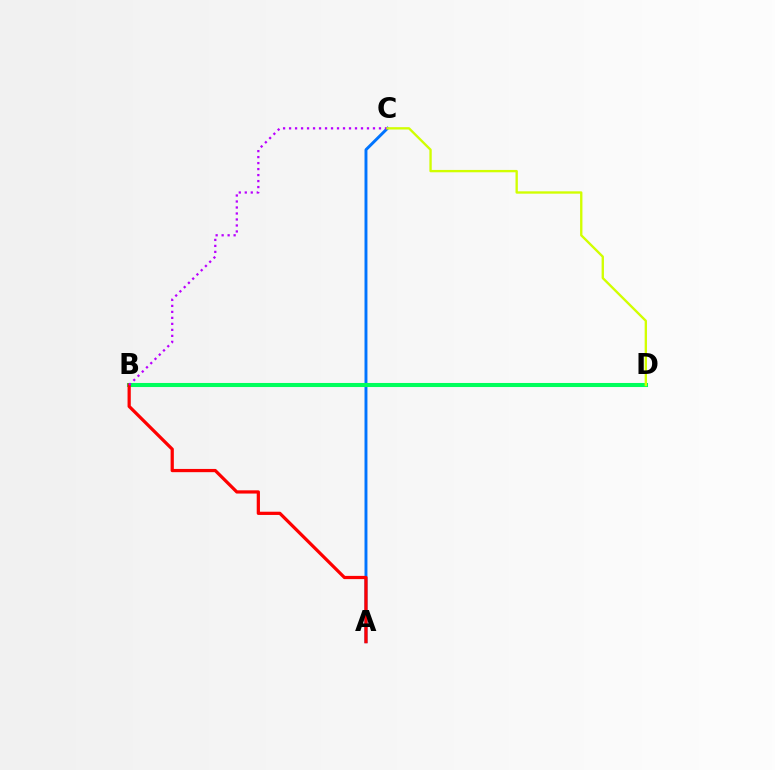{('A', 'C'): [{'color': '#0074ff', 'line_style': 'solid', 'thickness': 2.11}], ('B', 'D'): [{'color': '#00ff5c', 'line_style': 'solid', 'thickness': 2.93}], ('A', 'B'): [{'color': '#ff0000', 'line_style': 'solid', 'thickness': 2.33}], ('B', 'C'): [{'color': '#b900ff', 'line_style': 'dotted', 'thickness': 1.63}], ('C', 'D'): [{'color': '#d1ff00', 'line_style': 'solid', 'thickness': 1.69}]}